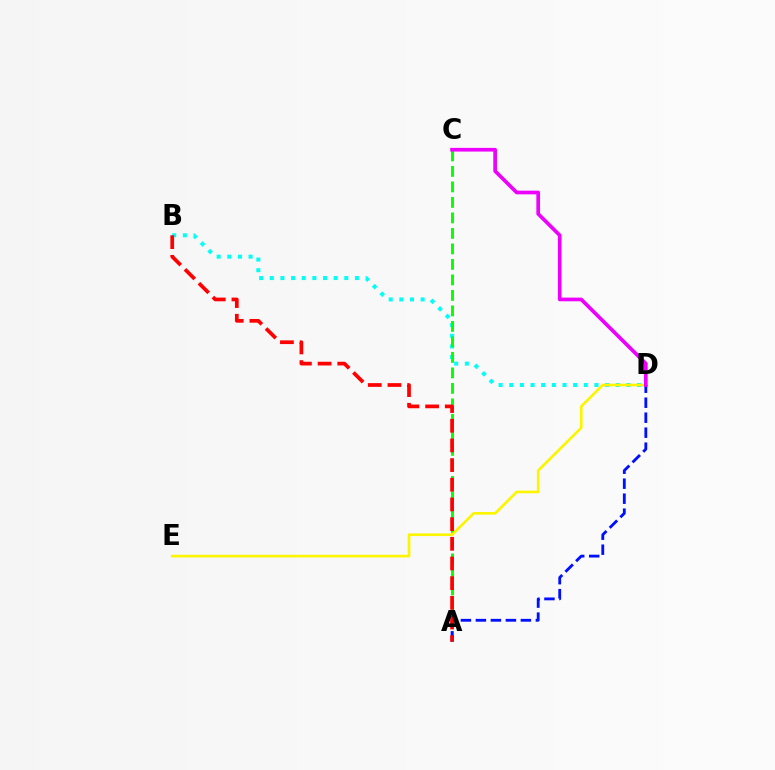{('B', 'D'): [{'color': '#00fff6', 'line_style': 'dotted', 'thickness': 2.89}], ('A', 'C'): [{'color': '#08ff00', 'line_style': 'dashed', 'thickness': 2.11}], ('D', 'E'): [{'color': '#fcf500', 'line_style': 'solid', 'thickness': 1.91}], ('A', 'D'): [{'color': '#0010ff', 'line_style': 'dashed', 'thickness': 2.04}], ('C', 'D'): [{'color': '#ee00ff', 'line_style': 'solid', 'thickness': 2.65}], ('A', 'B'): [{'color': '#ff0000', 'line_style': 'dashed', 'thickness': 2.67}]}